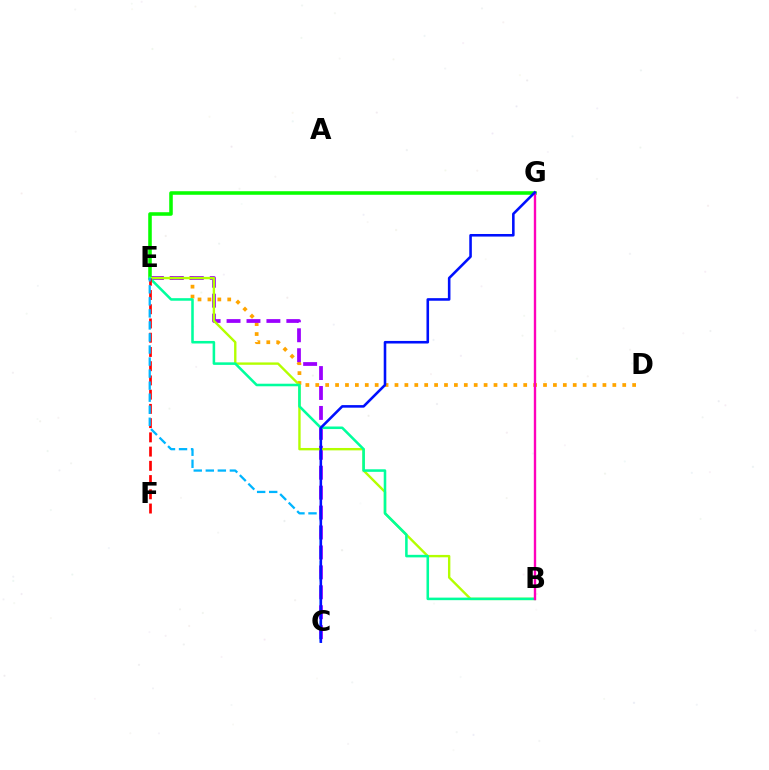{('D', 'E'): [{'color': '#ffa500', 'line_style': 'dotted', 'thickness': 2.69}], ('C', 'E'): [{'color': '#9b00ff', 'line_style': 'dashed', 'thickness': 2.71}, {'color': '#00b5ff', 'line_style': 'dashed', 'thickness': 1.64}], ('E', 'G'): [{'color': '#08ff00', 'line_style': 'solid', 'thickness': 2.56}], ('B', 'E'): [{'color': '#b3ff00', 'line_style': 'solid', 'thickness': 1.72}, {'color': '#00ff9d', 'line_style': 'solid', 'thickness': 1.84}], ('E', 'F'): [{'color': '#ff0000', 'line_style': 'dashed', 'thickness': 1.93}], ('B', 'G'): [{'color': '#ff00bd', 'line_style': 'solid', 'thickness': 1.71}], ('C', 'G'): [{'color': '#0010ff', 'line_style': 'solid', 'thickness': 1.86}]}